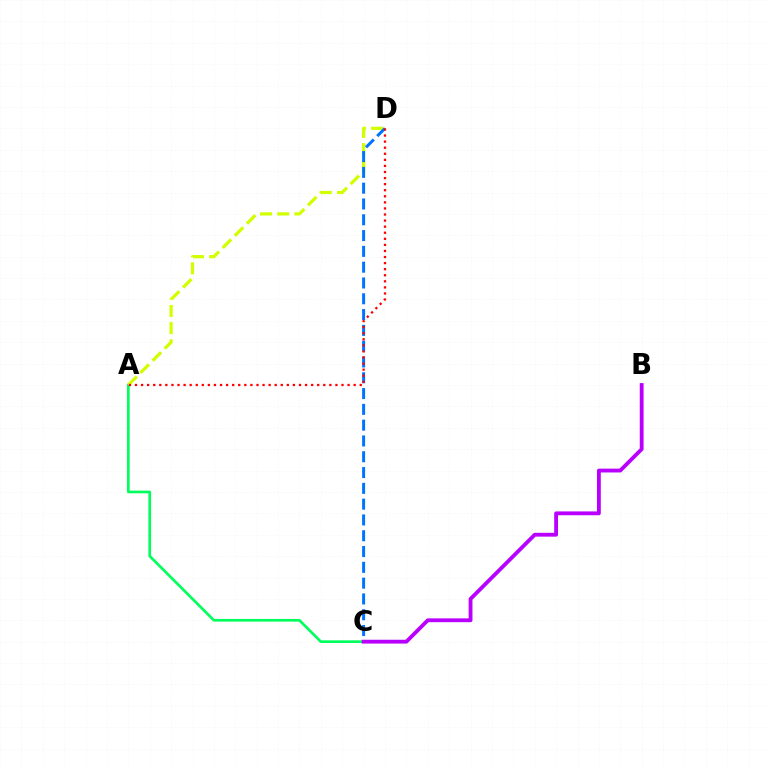{('A', 'C'): [{'color': '#00ff5c', 'line_style': 'solid', 'thickness': 1.94}], ('A', 'D'): [{'color': '#d1ff00', 'line_style': 'dashed', 'thickness': 2.33}, {'color': '#ff0000', 'line_style': 'dotted', 'thickness': 1.65}], ('C', 'D'): [{'color': '#0074ff', 'line_style': 'dashed', 'thickness': 2.15}], ('B', 'C'): [{'color': '#b900ff', 'line_style': 'solid', 'thickness': 2.76}]}